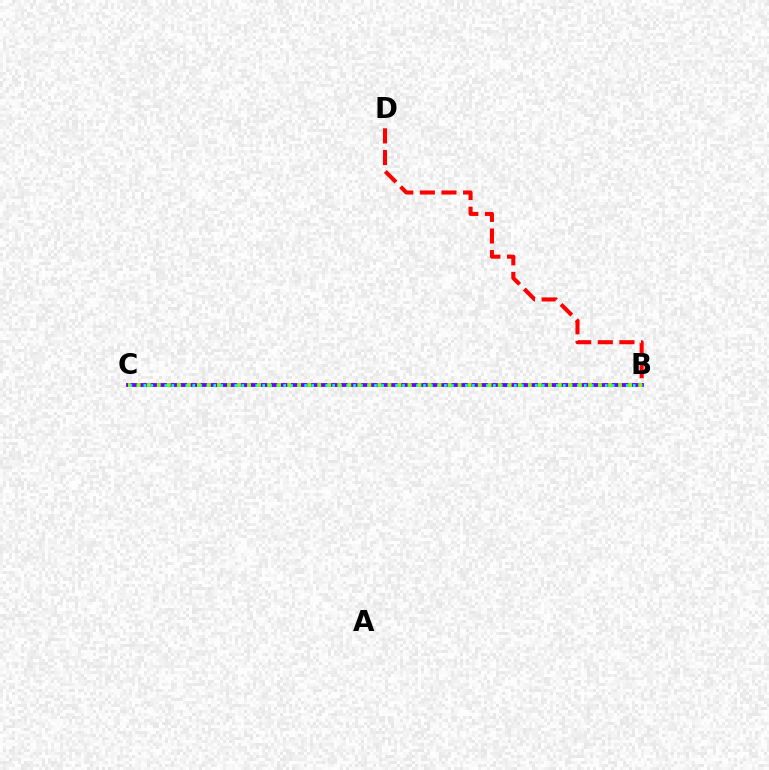{('B', 'C'): [{'color': '#7200ff', 'line_style': 'solid', 'thickness': 2.77}, {'color': '#00fff6', 'line_style': 'dotted', 'thickness': 1.9}, {'color': '#84ff00', 'line_style': 'dotted', 'thickness': 2.72}], ('B', 'D'): [{'color': '#ff0000', 'line_style': 'dashed', 'thickness': 2.94}]}